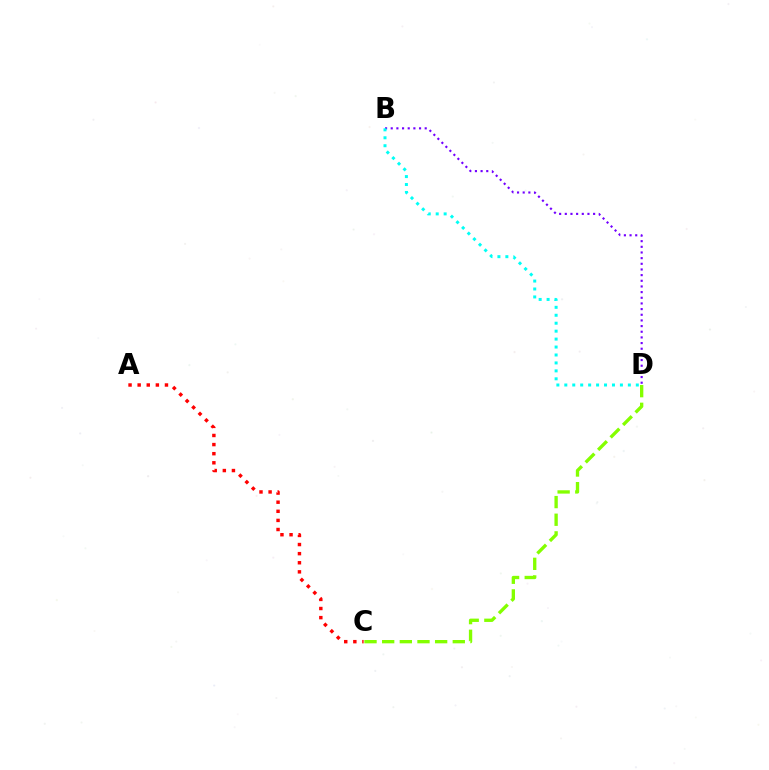{('A', 'C'): [{'color': '#ff0000', 'line_style': 'dotted', 'thickness': 2.47}], ('B', 'D'): [{'color': '#7200ff', 'line_style': 'dotted', 'thickness': 1.54}, {'color': '#00fff6', 'line_style': 'dotted', 'thickness': 2.16}], ('C', 'D'): [{'color': '#84ff00', 'line_style': 'dashed', 'thickness': 2.4}]}